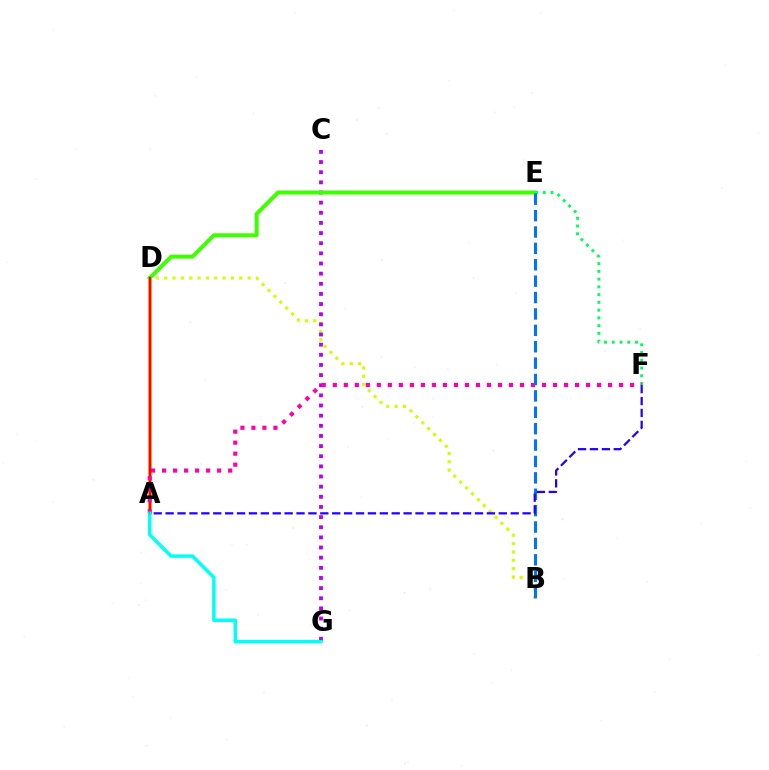{('A', 'D'): [{'color': '#ff9400', 'line_style': 'solid', 'thickness': 2.58}, {'color': '#ff0000', 'line_style': 'solid', 'thickness': 1.58}], ('B', 'D'): [{'color': '#d1ff00', 'line_style': 'dotted', 'thickness': 2.27}], ('C', 'G'): [{'color': '#b900ff', 'line_style': 'dotted', 'thickness': 2.76}], ('D', 'E'): [{'color': '#3dff00', 'line_style': 'solid', 'thickness': 2.87}], ('E', 'F'): [{'color': '#00ff5c', 'line_style': 'dotted', 'thickness': 2.1}], ('A', 'F'): [{'color': '#ff00ac', 'line_style': 'dotted', 'thickness': 2.99}, {'color': '#2500ff', 'line_style': 'dashed', 'thickness': 1.62}], ('A', 'G'): [{'color': '#00fff6', 'line_style': 'solid', 'thickness': 2.5}], ('B', 'E'): [{'color': '#0074ff', 'line_style': 'dashed', 'thickness': 2.23}]}